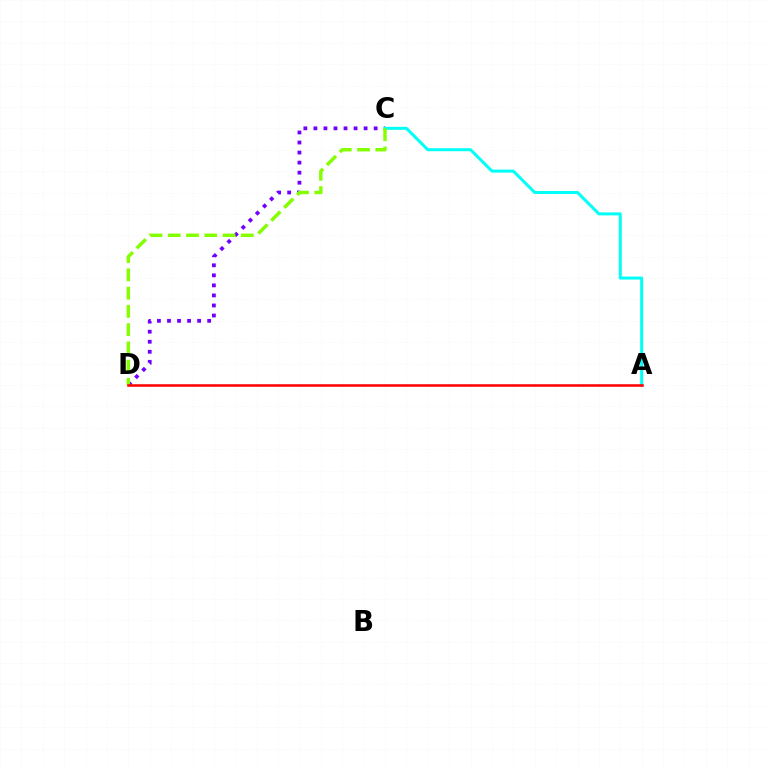{('C', 'D'): [{'color': '#7200ff', 'line_style': 'dotted', 'thickness': 2.73}, {'color': '#84ff00', 'line_style': 'dashed', 'thickness': 2.48}], ('A', 'C'): [{'color': '#00fff6', 'line_style': 'solid', 'thickness': 2.16}], ('A', 'D'): [{'color': '#ff0000', 'line_style': 'solid', 'thickness': 1.84}]}